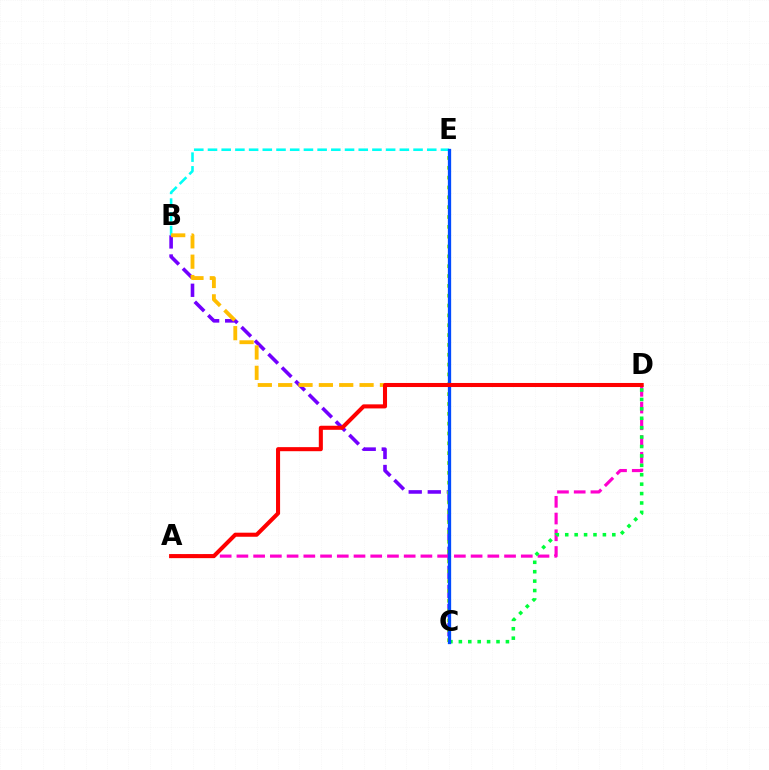{('B', 'C'): [{'color': '#7200ff', 'line_style': 'dashed', 'thickness': 2.59}], ('B', 'E'): [{'color': '#00fff6', 'line_style': 'dashed', 'thickness': 1.86}], ('A', 'D'): [{'color': '#ff00cf', 'line_style': 'dashed', 'thickness': 2.27}, {'color': '#ff0000', 'line_style': 'solid', 'thickness': 2.93}], ('C', 'E'): [{'color': '#84ff00', 'line_style': 'dotted', 'thickness': 2.67}, {'color': '#004bff', 'line_style': 'solid', 'thickness': 2.37}], ('B', 'D'): [{'color': '#ffbd00', 'line_style': 'dashed', 'thickness': 2.76}], ('C', 'D'): [{'color': '#00ff39', 'line_style': 'dotted', 'thickness': 2.56}]}